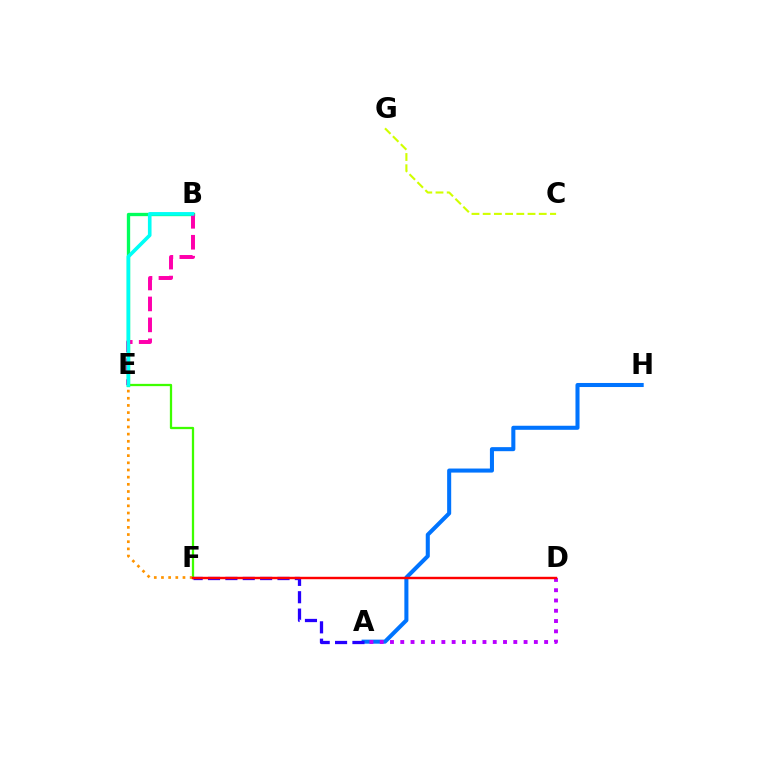{('B', 'E'): [{'color': '#00ff5c', 'line_style': 'solid', 'thickness': 2.39}, {'color': '#ff00ac', 'line_style': 'dashed', 'thickness': 2.84}, {'color': '#00fff6', 'line_style': 'solid', 'thickness': 2.61}], ('A', 'H'): [{'color': '#0074ff', 'line_style': 'solid', 'thickness': 2.92}], ('E', 'F'): [{'color': '#3dff00', 'line_style': 'solid', 'thickness': 1.63}, {'color': '#ff9400', 'line_style': 'dotted', 'thickness': 1.95}], ('A', 'D'): [{'color': '#b900ff', 'line_style': 'dotted', 'thickness': 2.79}], ('A', 'F'): [{'color': '#2500ff', 'line_style': 'dashed', 'thickness': 2.36}], ('D', 'F'): [{'color': '#ff0000', 'line_style': 'solid', 'thickness': 1.74}], ('C', 'G'): [{'color': '#d1ff00', 'line_style': 'dashed', 'thickness': 1.52}]}